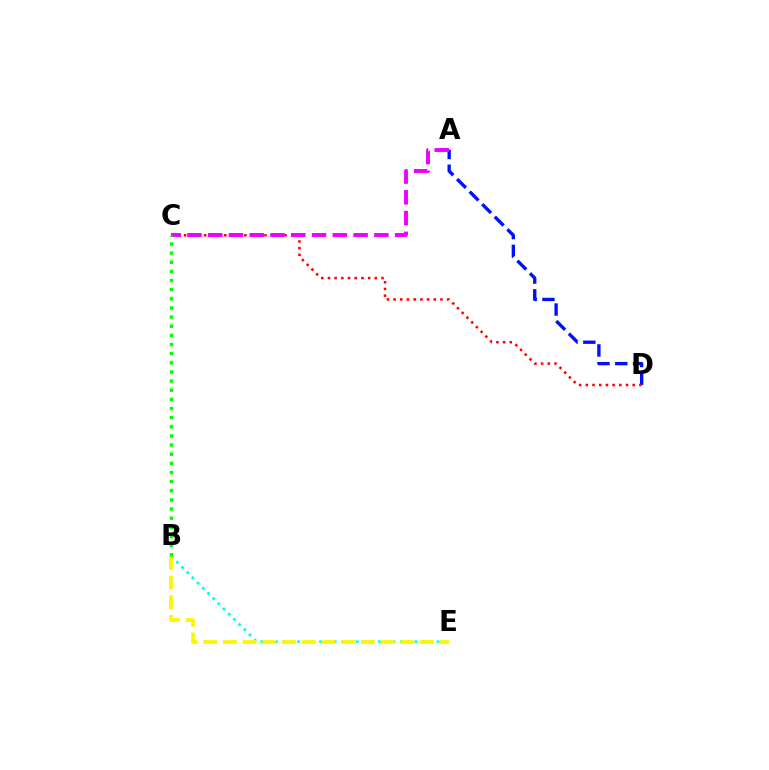{('B', 'E'): [{'color': '#00fff6', 'line_style': 'dotted', 'thickness': 1.99}, {'color': '#fcf500', 'line_style': 'dashed', 'thickness': 2.68}], ('A', 'D'): [{'color': '#0010ff', 'line_style': 'dashed', 'thickness': 2.42}], ('C', 'D'): [{'color': '#ff0000', 'line_style': 'dotted', 'thickness': 1.82}], ('A', 'C'): [{'color': '#ee00ff', 'line_style': 'dashed', 'thickness': 2.82}], ('B', 'C'): [{'color': '#08ff00', 'line_style': 'dotted', 'thickness': 2.48}]}